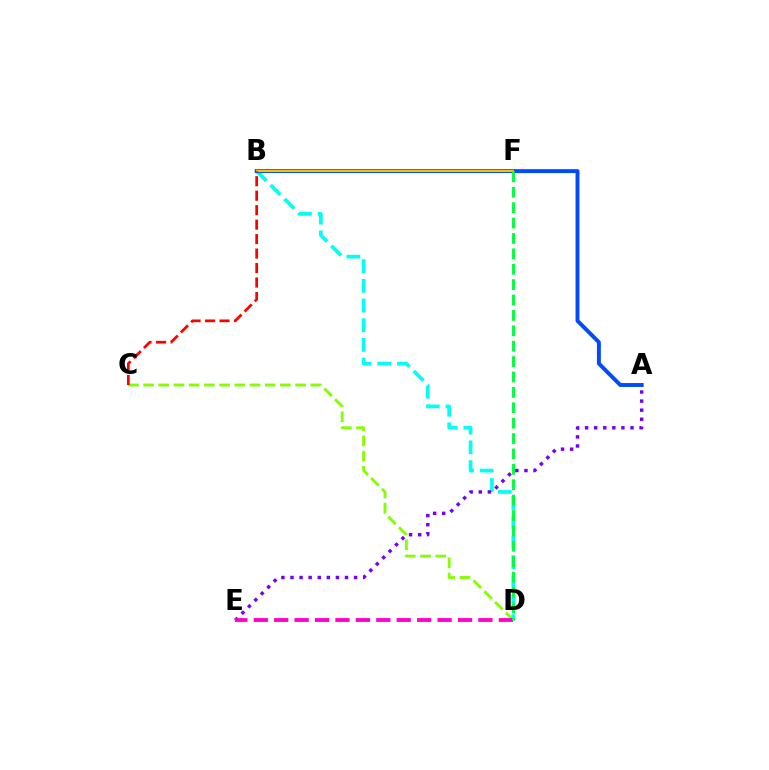{('B', 'D'): [{'color': '#00fff6', 'line_style': 'dashed', 'thickness': 2.67}], ('A', 'B'): [{'color': '#004bff', 'line_style': 'solid', 'thickness': 2.82}], ('C', 'D'): [{'color': '#84ff00', 'line_style': 'dashed', 'thickness': 2.07}], ('B', 'F'): [{'color': '#ffbd00', 'line_style': 'solid', 'thickness': 1.55}], ('B', 'C'): [{'color': '#ff0000', 'line_style': 'dashed', 'thickness': 1.97}], ('A', 'E'): [{'color': '#7200ff', 'line_style': 'dotted', 'thickness': 2.47}], ('D', 'E'): [{'color': '#ff00cf', 'line_style': 'dashed', 'thickness': 2.77}], ('D', 'F'): [{'color': '#00ff39', 'line_style': 'dashed', 'thickness': 2.09}]}